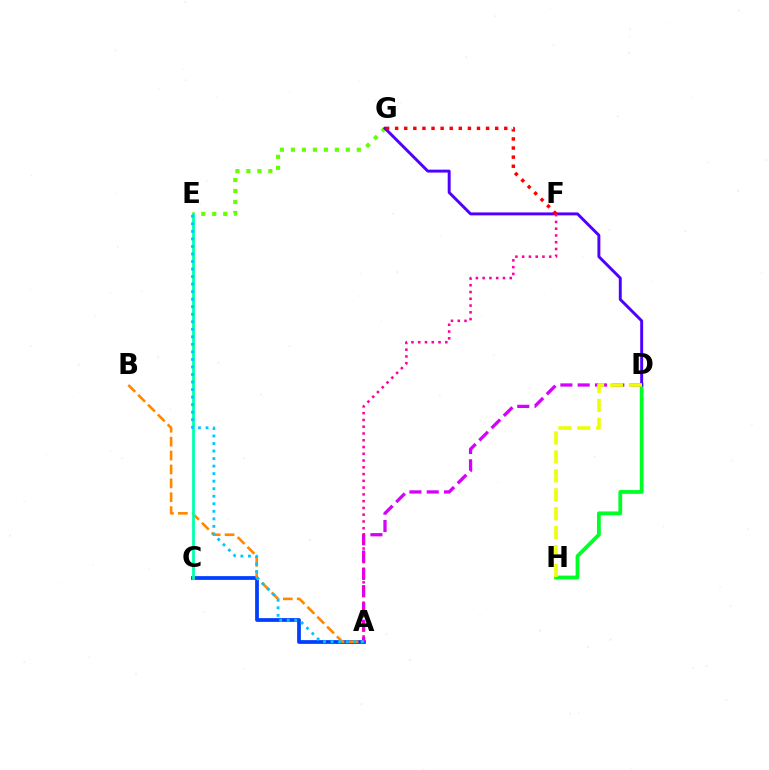{('A', 'C'): [{'color': '#003fff', 'line_style': 'solid', 'thickness': 2.7}], ('D', 'H'): [{'color': '#00ff27', 'line_style': 'solid', 'thickness': 2.73}, {'color': '#eeff00', 'line_style': 'dashed', 'thickness': 2.57}], ('A', 'D'): [{'color': '#d600ff', 'line_style': 'dashed', 'thickness': 2.35}], ('E', 'G'): [{'color': '#66ff00', 'line_style': 'dotted', 'thickness': 2.98}], ('A', 'B'): [{'color': '#ff8800', 'line_style': 'dashed', 'thickness': 1.89}], ('D', 'G'): [{'color': '#4f00ff', 'line_style': 'solid', 'thickness': 2.11}], ('C', 'E'): [{'color': '#00ffaf', 'line_style': 'solid', 'thickness': 2.0}], ('A', 'F'): [{'color': '#ff00a0', 'line_style': 'dotted', 'thickness': 1.84}], ('F', 'G'): [{'color': '#ff0000', 'line_style': 'dotted', 'thickness': 2.47}], ('A', 'E'): [{'color': '#00c7ff', 'line_style': 'dotted', 'thickness': 2.05}]}